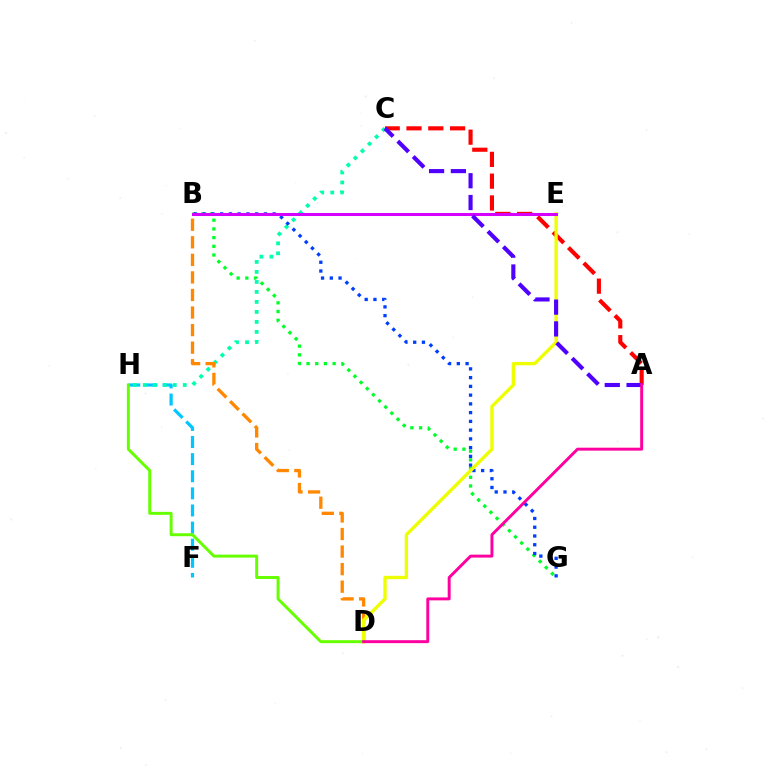{('F', 'H'): [{'color': '#00c7ff', 'line_style': 'dashed', 'thickness': 2.32}], ('C', 'H'): [{'color': '#00ffaf', 'line_style': 'dotted', 'thickness': 2.72}], ('A', 'C'): [{'color': '#ff0000', 'line_style': 'dashed', 'thickness': 2.96}, {'color': '#4f00ff', 'line_style': 'dashed', 'thickness': 2.96}], ('B', 'G'): [{'color': '#00ff27', 'line_style': 'dotted', 'thickness': 2.36}, {'color': '#003fff', 'line_style': 'dotted', 'thickness': 2.38}], ('B', 'D'): [{'color': '#ff8800', 'line_style': 'dashed', 'thickness': 2.39}], ('D', 'E'): [{'color': '#eeff00', 'line_style': 'solid', 'thickness': 2.4}], ('D', 'H'): [{'color': '#66ff00', 'line_style': 'solid', 'thickness': 2.13}], ('B', 'E'): [{'color': '#d600ff', 'line_style': 'solid', 'thickness': 2.19}], ('A', 'D'): [{'color': '#ff00a0', 'line_style': 'solid', 'thickness': 2.12}]}